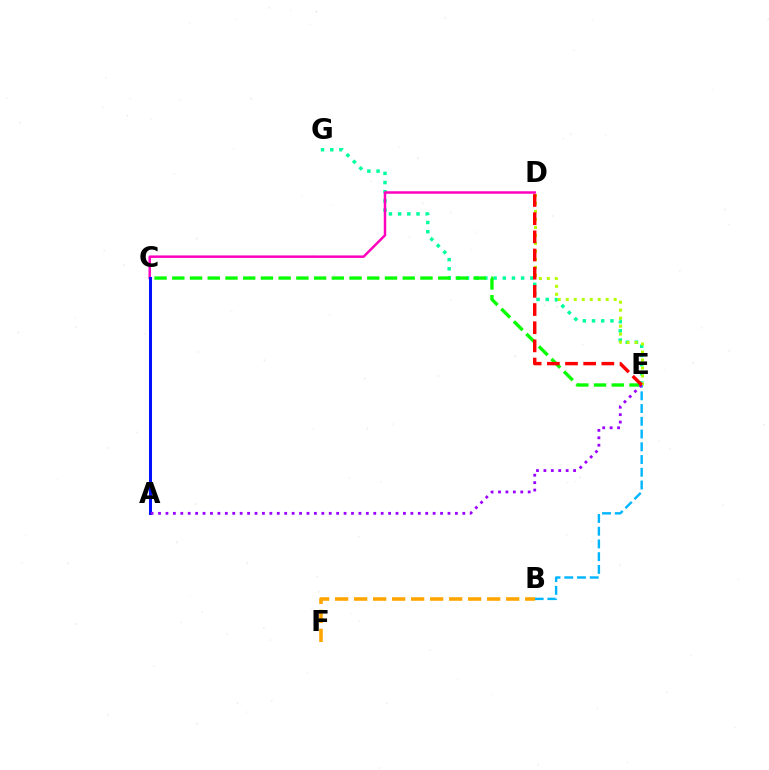{('E', 'G'): [{'color': '#00ff9d', 'line_style': 'dotted', 'thickness': 2.5}], ('C', 'D'): [{'color': '#ff00bd', 'line_style': 'solid', 'thickness': 1.79}], ('D', 'E'): [{'color': '#b3ff00', 'line_style': 'dotted', 'thickness': 2.17}, {'color': '#ff0000', 'line_style': 'dashed', 'thickness': 2.47}], ('B', 'E'): [{'color': '#00b5ff', 'line_style': 'dashed', 'thickness': 1.73}], ('C', 'E'): [{'color': '#08ff00', 'line_style': 'dashed', 'thickness': 2.41}], ('A', 'C'): [{'color': '#0010ff', 'line_style': 'solid', 'thickness': 2.17}], ('B', 'F'): [{'color': '#ffa500', 'line_style': 'dashed', 'thickness': 2.58}], ('A', 'E'): [{'color': '#9b00ff', 'line_style': 'dotted', 'thickness': 2.02}]}